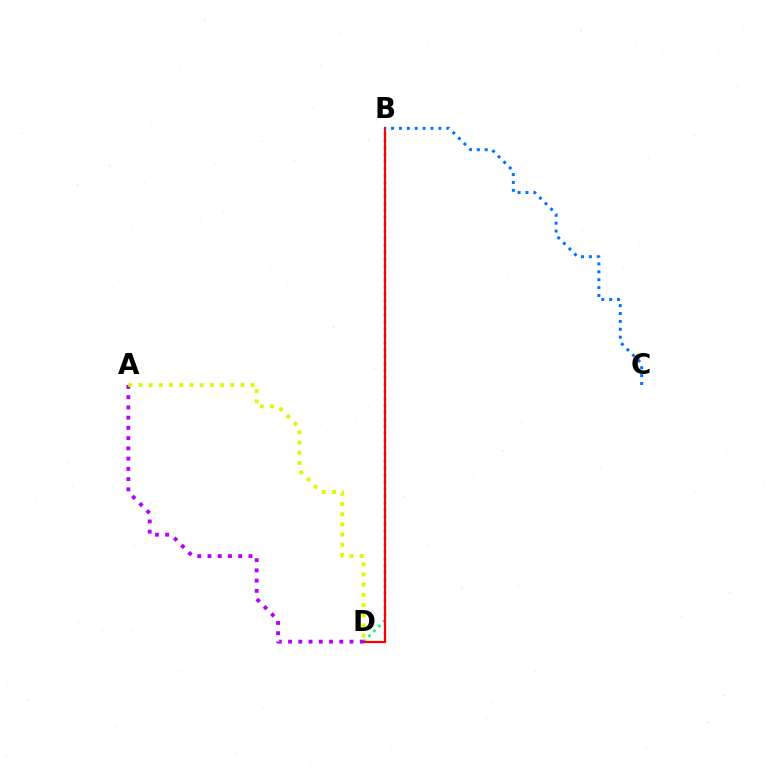{('B', 'D'): [{'color': '#00ff5c', 'line_style': 'dotted', 'thickness': 1.89}, {'color': '#ff0000', 'line_style': 'solid', 'thickness': 1.62}], ('A', 'D'): [{'color': '#b900ff', 'line_style': 'dotted', 'thickness': 2.78}, {'color': '#d1ff00', 'line_style': 'dotted', 'thickness': 2.77}], ('B', 'C'): [{'color': '#0074ff', 'line_style': 'dotted', 'thickness': 2.14}]}